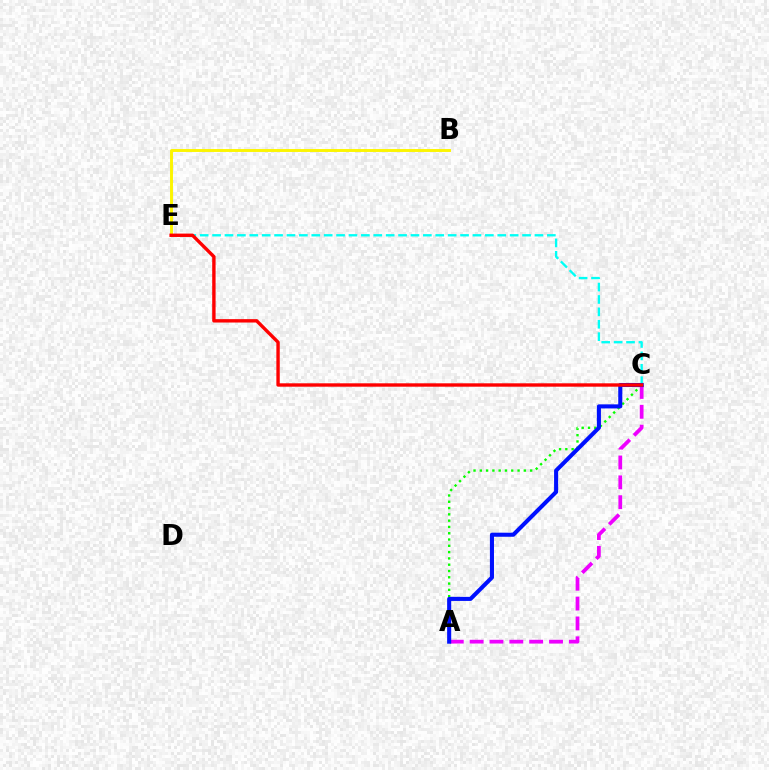{('C', 'E'): [{'color': '#00fff6', 'line_style': 'dashed', 'thickness': 1.68}, {'color': '#ff0000', 'line_style': 'solid', 'thickness': 2.44}], ('B', 'E'): [{'color': '#fcf500', 'line_style': 'solid', 'thickness': 2.1}], ('A', 'C'): [{'color': '#08ff00', 'line_style': 'dotted', 'thickness': 1.71}, {'color': '#ee00ff', 'line_style': 'dashed', 'thickness': 2.7}, {'color': '#0010ff', 'line_style': 'solid', 'thickness': 2.93}]}